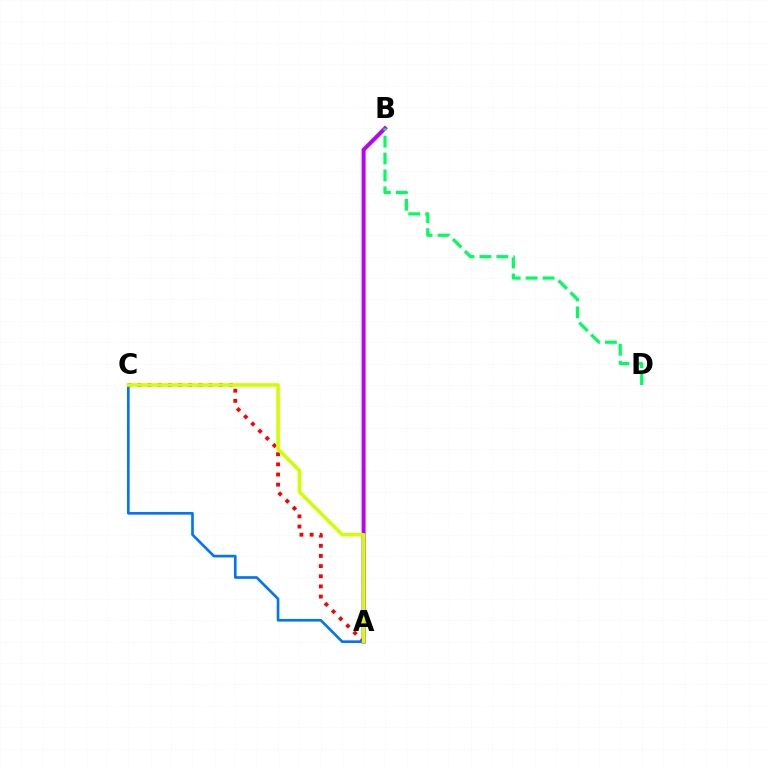{('A', 'C'): [{'color': '#ff0000', 'line_style': 'dotted', 'thickness': 2.76}, {'color': '#0074ff', 'line_style': 'solid', 'thickness': 1.91}, {'color': '#d1ff00', 'line_style': 'solid', 'thickness': 2.59}], ('A', 'B'): [{'color': '#b900ff', 'line_style': 'solid', 'thickness': 2.86}], ('B', 'D'): [{'color': '#00ff5c', 'line_style': 'dashed', 'thickness': 2.3}]}